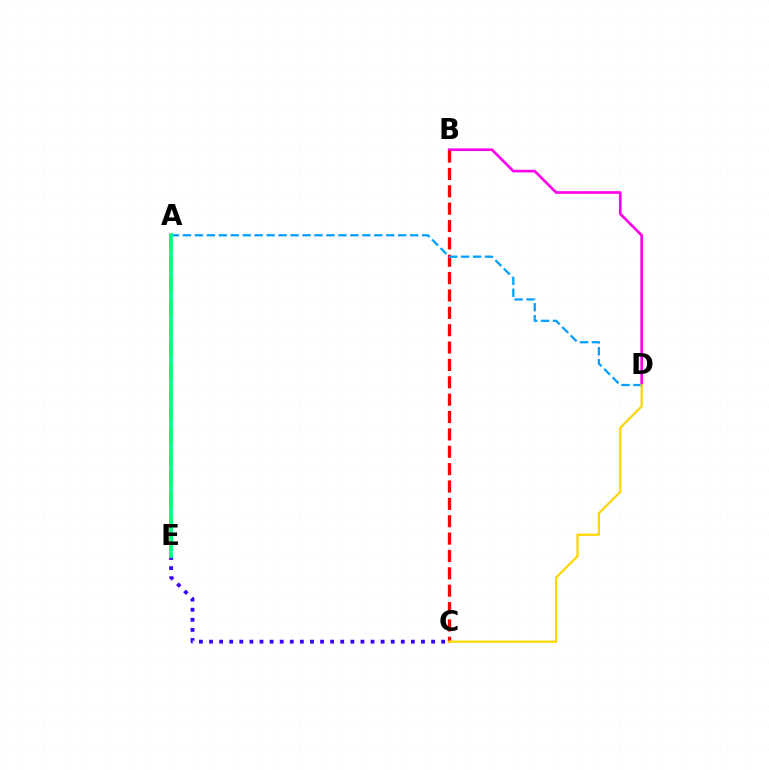{('B', 'D'): [{'color': '#ff00ed', 'line_style': 'solid', 'thickness': 1.91}], ('B', 'C'): [{'color': '#ff0000', 'line_style': 'dashed', 'thickness': 2.36}], ('A', 'E'): [{'color': '#4fff00', 'line_style': 'dashed', 'thickness': 2.92}, {'color': '#00ff86', 'line_style': 'solid', 'thickness': 2.68}], ('A', 'D'): [{'color': '#009eff', 'line_style': 'dashed', 'thickness': 1.62}], ('C', 'E'): [{'color': '#3700ff', 'line_style': 'dotted', 'thickness': 2.74}], ('C', 'D'): [{'color': '#ffd500', 'line_style': 'solid', 'thickness': 1.59}]}